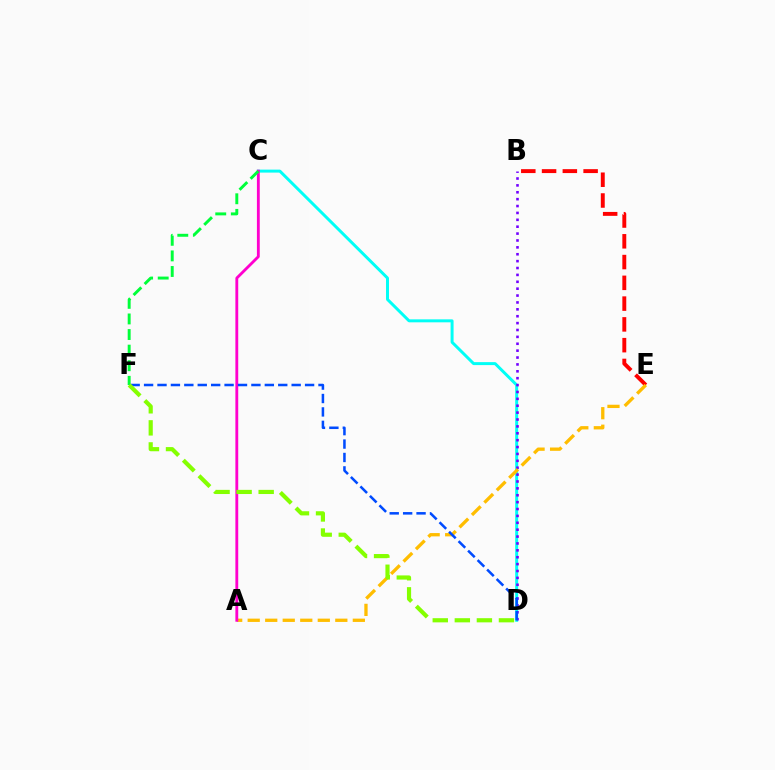{('C', 'D'): [{'color': '#00fff6', 'line_style': 'solid', 'thickness': 2.14}], ('B', 'E'): [{'color': '#ff0000', 'line_style': 'dashed', 'thickness': 2.82}], ('B', 'D'): [{'color': '#7200ff', 'line_style': 'dotted', 'thickness': 1.87}], ('A', 'E'): [{'color': '#ffbd00', 'line_style': 'dashed', 'thickness': 2.38}], ('A', 'C'): [{'color': '#ff00cf', 'line_style': 'solid', 'thickness': 2.05}], ('C', 'F'): [{'color': '#00ff39', 'line_style': 'dashed', 'thickness': 2.12}], ('D', 'F'): [{'color': '#004bff', 'line_style': 'dashed', 'thickness': 1.82}, {'color': '#84ff00', 'line_style': 'dashed', 'thickness': 3.0}]}